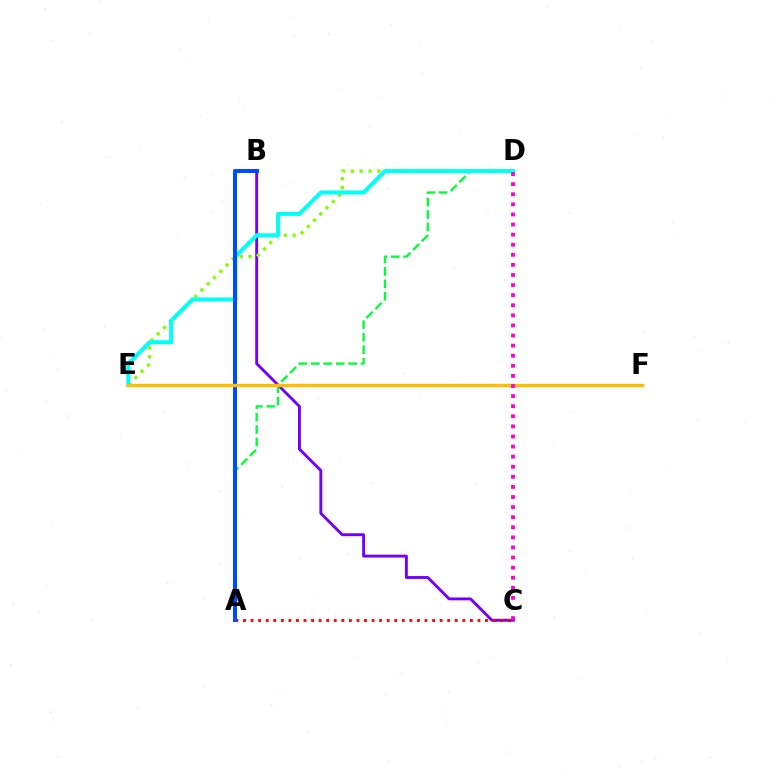{('B', 'C'): [{'color': '#7200ff', 'line_style': 'solid', 'thickness': 2.07}], ('D', 'E'): [{'color': '#84ff00', 'line_style': 'dotted', 'thickness': 2.4}, {'color': '#00fff6', 'line_style': 'solid', 'thickness': 2.89}], ('A', 'C'): [{'color': '#ff0000', 'line_style': 'dotted', 'thickness': 2.05}], ('A', 'D'): [{'color': '#00ff39', 'line_style': 'dashed', 'thickness': 1.69}], ('A', 'B'): [{'color': '#004bff', 'line_style': 'solid', 'thickness': 2.91}], ('E', 'F'): [{'color': '#ffbd00', 'line_style': 'solid', 'thickness': 2.42}], ('C', 'D'): [{'color': '#ff00cf', 'line_style': 'dotted', 'thickness': 2.74}]}